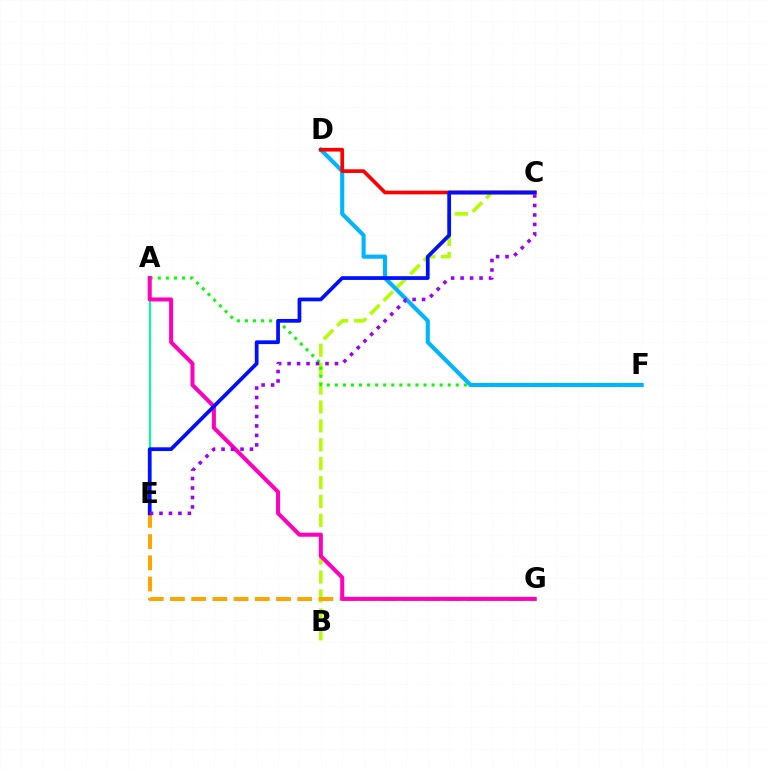{('B', 'C'): [{'color': '#b3ff00', 'line_style': 'dashed', 'thickness': 2.57}], ('A', 'F'): [{'color': '#08ff00', 'line_style': 'dotted', 'thickness': 2.19}], ('A', 'E'): [{'color': '#00ff9d', 'line_style': 'solid', 'thickness': 1.51}], ('E', 'G'): [{'color': '#ffa500', 'line_style': 'dashed', 'thickness': 2.88}], ('D', 'F'): [{'color': '#00b5ff', 'line_style': 'solid', 'thickness': 2.95}], ('A', 'G'): [{'color': '#ff00bd', 'line_style': 'solid', 'thickness': 2.9}], ('C', 'D'): [{'color': '#ff0000', 'line_style': 'solid', 'thickness': 2.65}], ('C', 'E'): [{'color': '#0010ff', 'line_style': 'solid', 'thickness': 2.7}, {'color': '#9b00ff', 'line_style': 'dotted', 'thickness': 2.57}]}